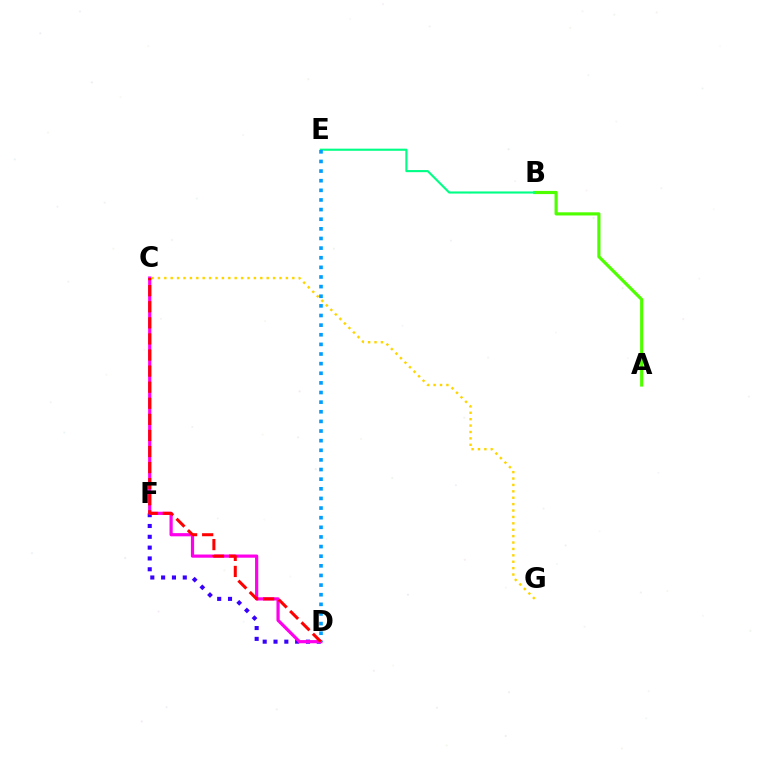{('A', 'B'): [{'color': '#4fff00', 'line_style': 'solid', 'thickness': 2.28}], ('D', 'F'): [{'color': '#3700ff', 'line_style': 'dotted', 'thickness': 2.94}], ('C', 'G'): [{'color': '#ffd500', 'line_style': 'dotted', 'thickness': 1.74}], ('C', 'D'): [{'color': '#ff00ed', 'line_style': 'solid', 'thickness': 2.3}, {'color': '#ff0000', 'line_style': 'dashed', 'thickness': 2.18}], ('B', 'E'): [{'color': '#00ff86', 'line_style': 'solid', 'thickness': 1.53}], ('D', 'E'): [{'color': '#009eff', 'line_style': 'dotted', 'thickness': 2.62}]}